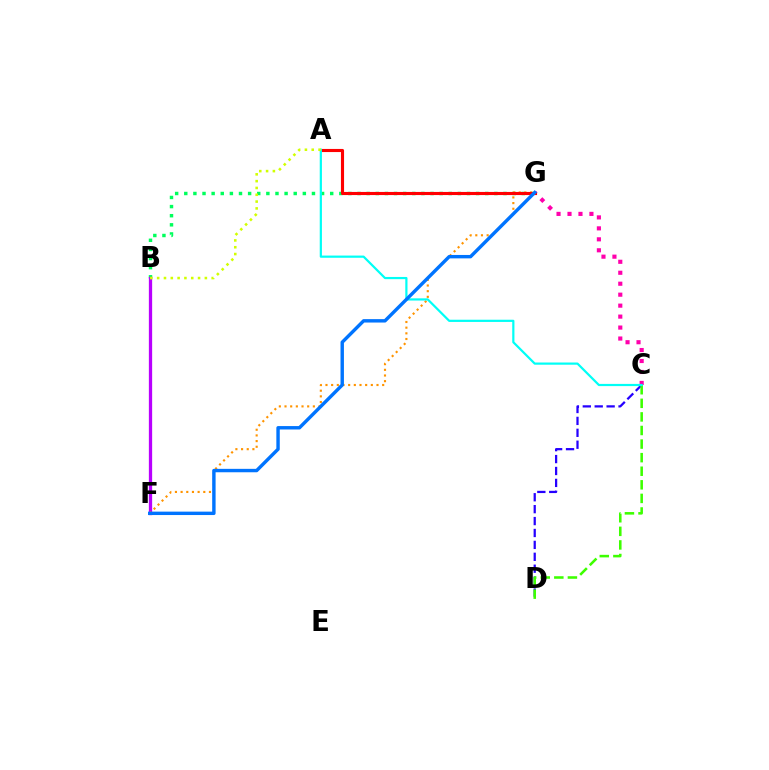{('B', 'G'): [{'color': '#00ff5c', 'line_style': 'dotted', 'thickness': 2.48}], ('C', 'D'): [{'color': '#2500ff', 'line_style': 'dashed', 'thickness': 1.62}, {'color': '#3dff00', 'line_style': 'dashed', 'thickness': 1.85}], ('C', 'G'): [{'color': '#ff00ac', 'line_style': 'dotted', 'thickness': 2.98}], ('B', 'F'): [{'color': '#b900ff', 'line_style': 'solid', 'thickness': 2.36}], ('F', 'G'): [{'color': '#ff9400', 'line_style': 'dotted', 'thickness': 1.54}, {'color': '#0074ff', 'line_style': 'solid', 'thickness': 2.46}], ('A', 'G'): [{'color': '#ff0000', 'line_style': 'solid', 'thickness': 2.24}], ('A', 'C'): [{'color': '#00fff6', 'line_style': 'solid', 'thickness': 1.59}], ('A', 'B'): [{'color': '#d1ff00', 'line_style': 'dotted', 'thickness': 1.85}]}